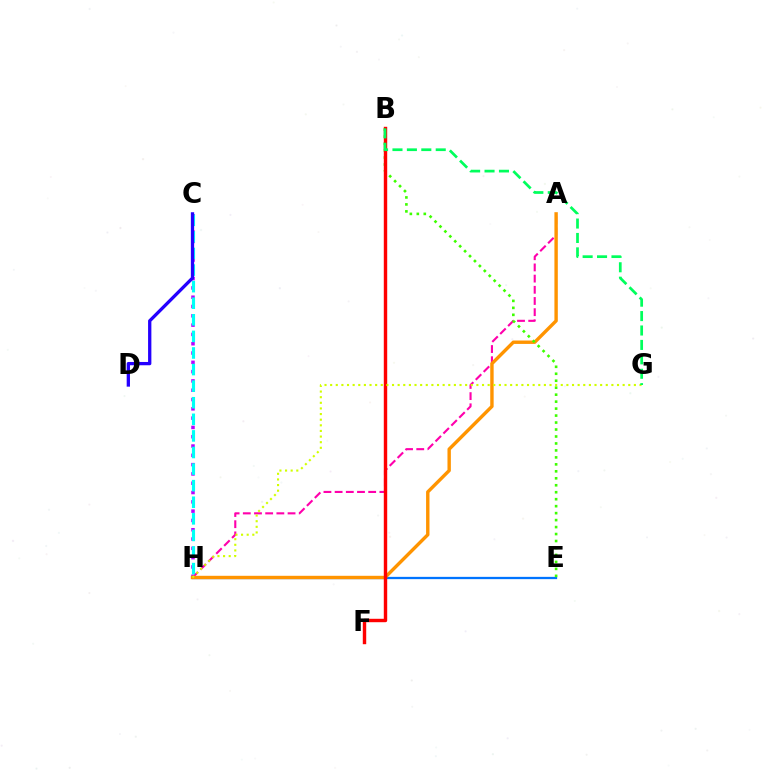{('C', 'H'): [{'color': '#b900ff', 'line_style': 'dotted', 'thickness': 2.53}, {'color': '#00fff6', 'line_style': 'dashed', 'thickness': 2.25}], ('E', 'H'): [{'color': '#0074ff', 'line_style': 'solid', 'thickness': 1.64}], ('A', 'H'): [{'color': '#ff00ac', 'line_style': 'dashed', 'thickness': 1.52}, {'color': '#ff9400', 'line_style': 'solid', 'thickness': 2.45}], ('C', 'D'): [{'color': '#2500ff', 'line_style': 'solid', 'thickness': 2.37}], ('B', 'E'): [{'color': '#3dff00', 'line_style': 'dotted', 'thickness': 1.89}], ('B', 'F'): [{'color': '#ff0000', 'line_style': 'solid', 'thickness': 2.46}], ('G', 'H'): [{'color': '#d1ff00', 'line_style': 'dotted', 'thickness': 1.53}], ('B', 'G'): [{'color': '#00ff5c', 'line_style': 'dashed', 'thickness': 1.96}]}